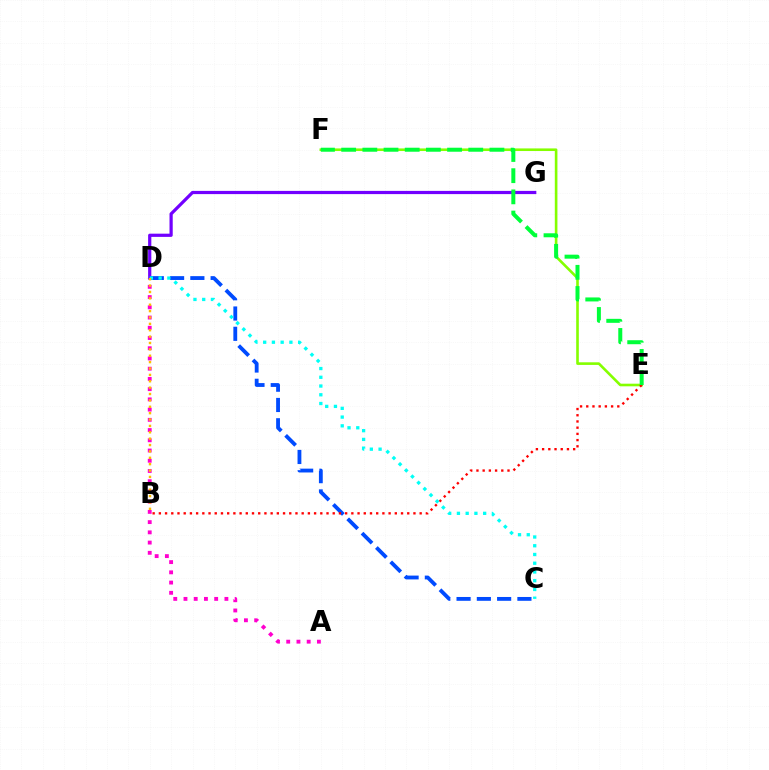{('A', 'D'): [{'color': '#ff00cf', 'line_style': 'dotted', 'thickness': 2.78}], ('D', 'G'): [{'color': '#7200ff', 'line_style': 'solid', 'thickness': 2.31}], ('E', 'F'): [{'color': '#84ff00', 'line_style': 'solid', 'thickness': 1.89}, {'color': '#00ff39', 'line_style': 'dashed', 'thickness': 2.88}], ('C', 'D'): [{'color': '#004bff', 'line_style': 'dashed', 'thickness': 2.76}, {'color': '#00fff6', 'line_style': 'dotted', 'thickness': 2.38}], ('B', 'E'): [{'color': '#ff0000', 'line_style': 'dotted', 'thickness': 1.69}], ('B', 'D'): [{'color': '#ffbd00', 'line_style': 'dotted', 'thickness': 1.73}]}